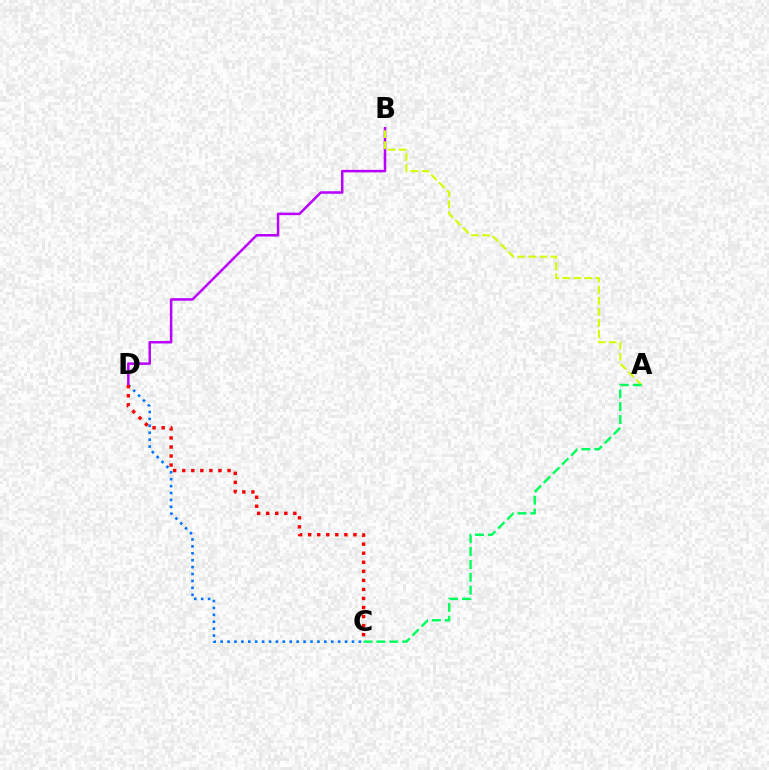{('C', 'D'): [{'color': '#0074ff', 'line_style': 'dotted', 'thickness': 1.88}, {'color': '#ff0000', 'line_style': 'dotted', 'thickness': 2.46}], ('B', 'D'): [{'color': '#b900ff', 'line_style': 'solid', 'thickness': 1.81}], ('A', 'B'): [{'color': '#d1ff00', 'line_style': 'dashed', 'thickness': 1.5}], ('A', 'C'): [{'color': '#00ff5c', 'line_style': 'dashed', 'thickness': 1.75}]}